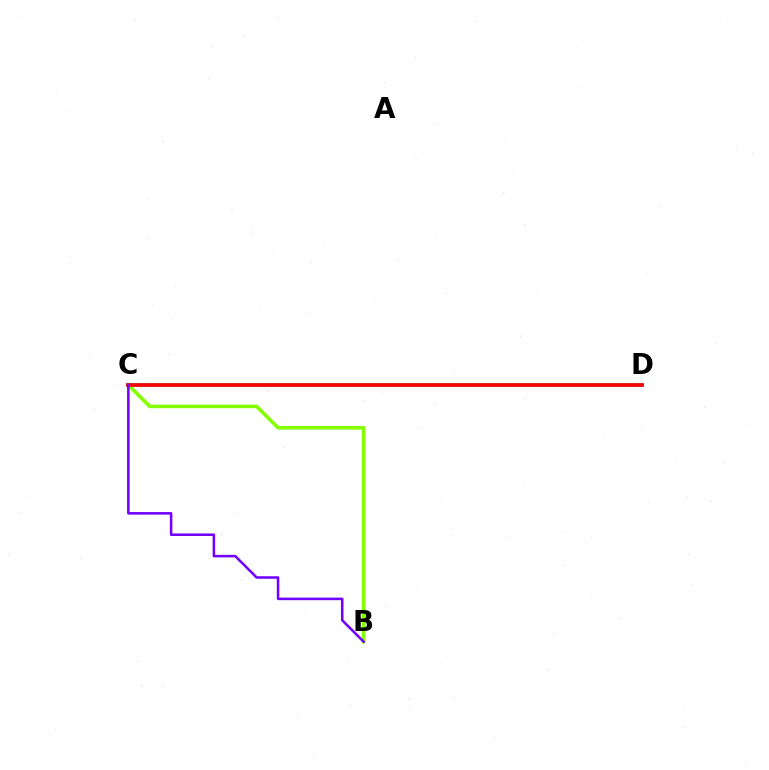{('B', 'C'): [{'color': '#84ff00', 'line_style': 'solid', 'thickness': 2.59}, {'color': '#7200ff', 'line_style': 'solid', 'thickness': 1.83}], ('C', 'D'): [{'color': '#00fff6', 'line_style': 'solid', 'thickness': 2.91}, {'color': '#ff0000', 'line_style': 'solid', 'thickness': 2.67}]}